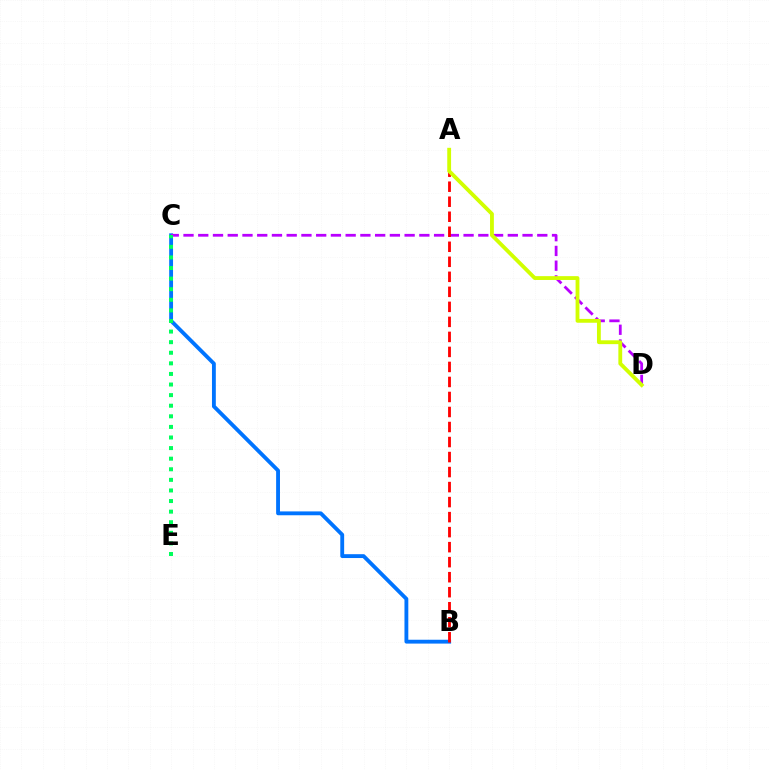{('B', 'C'): [{'color': '#0074ff', 'line_style': 'solid', 'thickness': 2.77}], ('C', 'D'): [{'color': '#b900ff', 'line_style': 'dashed', 'thickness': 2.0}], ('C', 'E'): [{'color': '#00ff5c', 'line_style': 'dotted', 'thickness': 2.88}], ('A', 'B'): [{'color': '#ff0000', 'line_style': 'dashed', 'thickness': 2.04}], ('A', 'D'): [{'color': '#d1ff00', 'line_style': 'solid', 'thickness': 2.76}]}